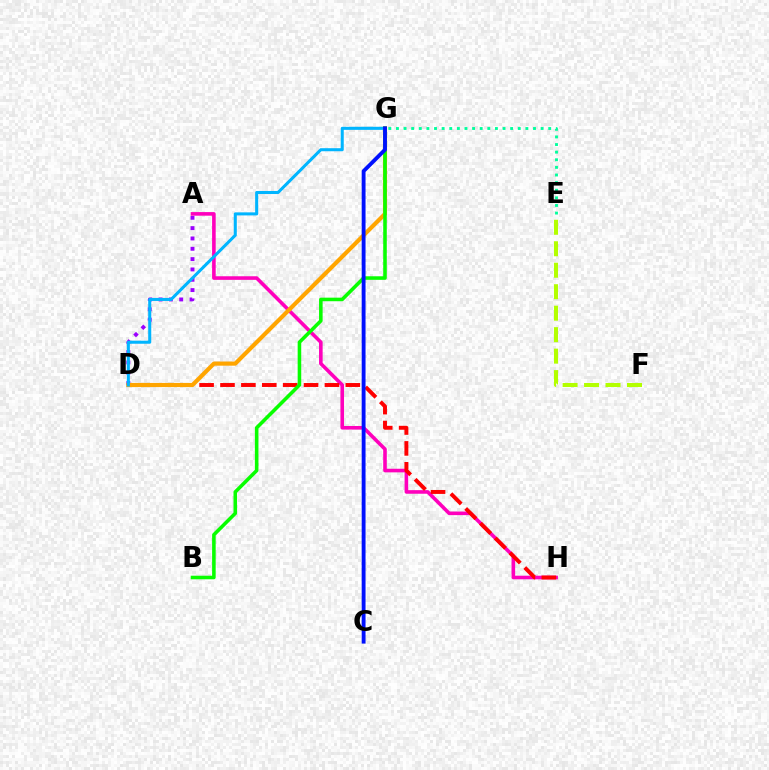{('A', 'D'): [{'color': '#9b00ff', 'line_style': 'dotted', 'thickness': 2.81}], ('A', 'H'): [{'color': '#ff00bd', 'line_style': 'solid', 'thickness': 2.59}], ('D', 'H'): [{'color': '#ff0000', 'line_style': 'dashed', 'thickness': 2.84}], ('E', 'G'): [{'color': '#00ff9d', 'line_style': 'dotted', 'thickness': 2.07}], ('D', 'G'): [{'color': '#ffa500', 'line_style': 'solid', 'thickness': 2.98}, {'color': '#00b5ff', 'line_style': 'solid', 'thickness': 2.2}], ('B', 'G'): [{'color': '#08ff00', 'line_style': 'solid', 'thickness': 2.57}], ('C', 'G'): [{'color': '#0010ff', 'line_style': 'solid', 'thickness': 2.78}], ('E', 'F'): [{'color': '#b3ff00', 'line_style': 'dashed', 'thickness': 2.92}]}